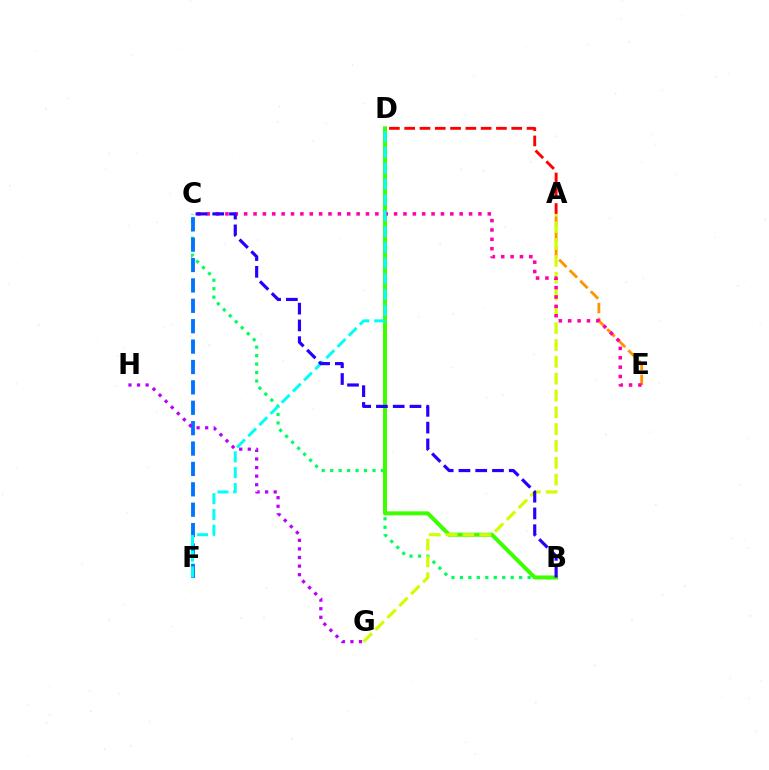{('A', 'E'): [{'color': '#ff9400', 'line_style': 'dashed', 'thickness': 2.03}], ('B', 'C'): [{'color': '#00ff5c', 'line_style': 'dotted', 'thickness': 2.3}, {'color': '#2500ff', 'line_style': 'dashed', 'thickness': 2.28}], ('B', 'D'): [{'color': '#3dff00', 'line_style': 'solid', 'thickness': 2.88}], ('A', 'G'): [{'color': '#d1ff00', 'line_style': 'dashed', 'thickness': 2.29}], ('C', 'F'): [{'color': '#0074ff', 'line_style': 'dashed', 'thickness': 2.77}], ('A', 'D'): [{'color': '#ff0000', 'line_style': 'dashed', 'thickness': 2.08}], ('C', 'E'): [{'color': '#ff00ac', 'line_style': 'dotted', 'thickness': 2.55}], ('G', 'H'): [{'color': '#b900ff', 'line_style': 'dotted', 'thickness': 2.33}], ('D', 'F'): [{'color': '#00fff6', 'line_style': 'dashed', 'thickness': 2.14}]}